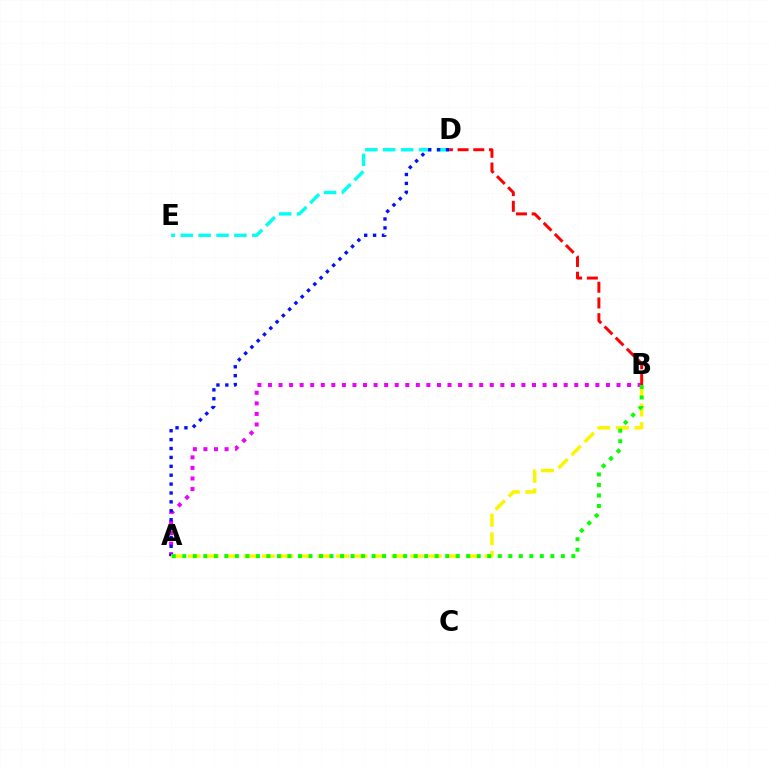{('D', 'E'): [{'color': '#00fff6', 'line_style': 'dashed', 'thickness': 2.43}], ('A', 'B'): [{'color': '#ee00ff', 'line_style': 'dotted', 'thickness': 2.87}, {'color': '#fcf500', 'line_style': 'dashed', 'thickness': 2.52}, {'color': '#08ff00', 'line_style': 'dotted', 'thickness': 2.86}], ('A', 'D'): [{'color': '#0010ff', 'line_style': 'dotted', 'thickness': 2.42}], ('B', 'D'): [{'color': '#ff0000', 'line_style': 'dashed', 'thickness': 2.13}]}